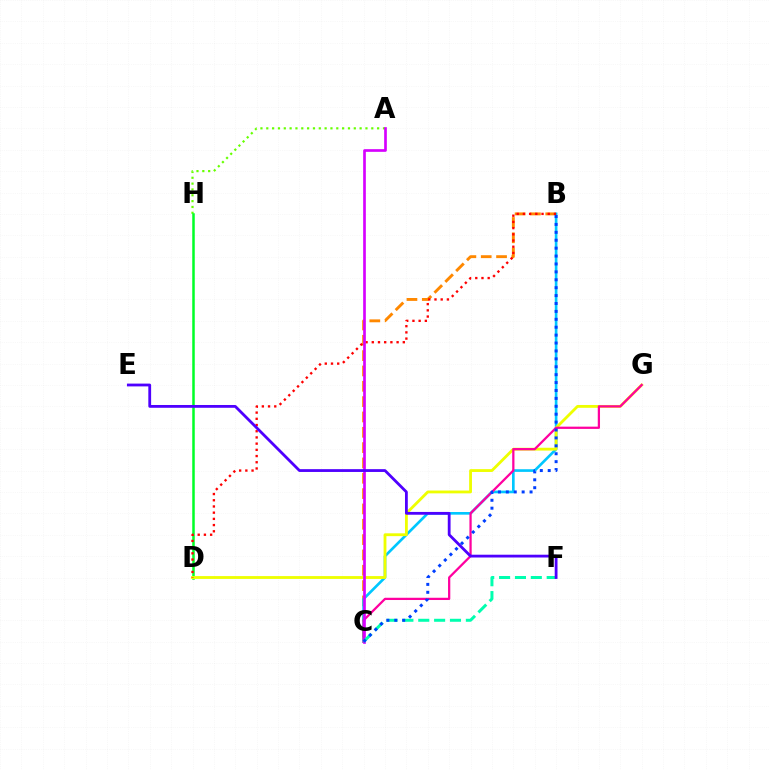{('A', 'H'): [{'color': '#66ff00', 'line_style': 'dotted', 'thickness': 1.59}], ('B', 'C'): [{'color': '#ff8800', 'line_style': 'dashed', 'thickness': 2.08}, {'color': '#00c7ff', 'line_style': 'solid', 'thickness': 1.91}, {'color': '#003fff', 'line_style': 'dotted', 'thickness': 2.15}], ('D', 'H'): [{'color': '#00ff27', 'line_style': 'solid', 'thickness': 1.81}], ('D', 'G'): [{'color': '#eeff00', 'line_style': 'solid', 'thickness': 2.03}], ('C', 'G'): [{'color': '#ff00a0', 'line_style': 'solid', 'thickness': 1.62}], ('B', 'D'): [{'color': '#ff0000', 'line_style': 'dotted', 'thickness': 1.69}], ('A', 'C'): [{'color': '#d600ff', 'line_style': 'solid', 'thickness': 1.92}], ('C', 'F'): [{'color': '#00ffaf', 'line_style': 'dashed', 'thickness': 2.16}], ('E', 'F'): [{'color': '#4f00ff', 'line_style': 'solid', 'thickness': 2.01}]}